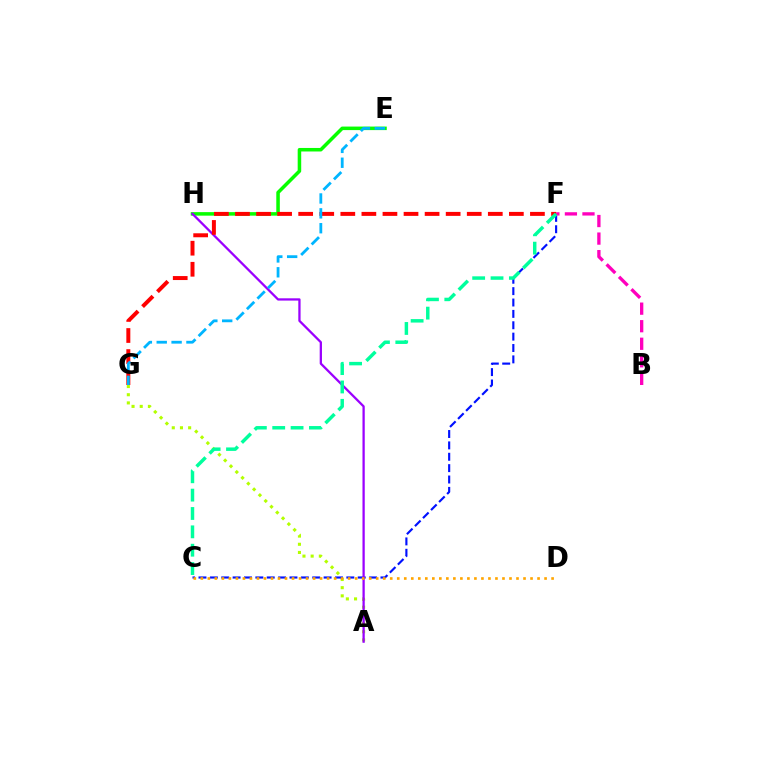{('A', 'G'): [{'color': '#b3ff00', 'line_style': 'dotted', 'thickness': 2.22}], ('C', 'F'): [{'color': '#0010ff', 'line_style': 'dashed', 'thickness': 1.55}, {'color': '#00ff9d', 'line_style': 'dashed', 'thickness': 2.49}], ('E', 'H'): [{'color': '#08ff00', 'line_style': 'solid', 'thickness': 2.54}], ('A', 'H'): [{'color': '#9b00ff', 'line_style': 'solid', 'thickness': 1.64}], ('B', 'F'): [{'color': '#ff00bd', 'line_style': 'dashed', 'thickness': 2.38}], ('F', 'G'): [{'color': '#ff0000', 'line_style': 'dashed', 'thickness': 2.86}], ('C', 'D'): [{'color': '#ffa500', 'line_style': 'dotted', 'thickness': 1.91}], ('E', 'G'): [{'color': '#00b5ff', 'line_style': 'dashed', 'thickness': 2.02}]}